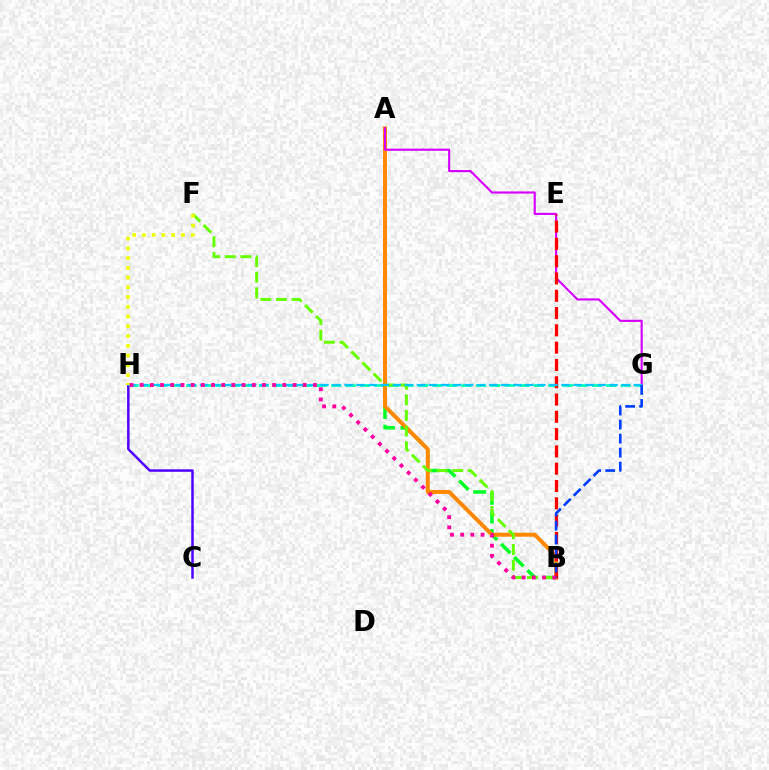{('A', 'B'): [{'color': '#00ff27', 'line_style': 'dashed', 'thickness': 2.53}, {'color': '#ff8800', 'line_style': 'solid', 'thickness': 2.85}], ('G', 'H'): [{'color': '#00ffaf', 'line_style': 'dashed', 'thickness': 1.97}, {'color': '#00c7ff', 'line_style': 'dashed', 'thickness': 1.64}], ('A', 'G'): [{'color': '#d600ff', 'line_style': 'solid', 'thickness': 1.54}], ('B', 'E'): [{'color': '#ff0000', 'line_style': 'dashed', 'thickness': 2.35}], ('C', 'H'): [{'color': '#4f00ff', 'line_style': 'solid', 'thickness': 1.79}], ('B', 'F'): [{'color': '#66ff00', 'line_style': 'dashed', 'thickness': 2.13}], ('F', 'H'): [{'color': '#eeff00', 'line_style': 'dotted', 'thickness': 2.65}], ('B', 'H'): [{'color': '#ff00a0', 'line_style': 'dotted', 'thickness': 2.77}], ('B', 'G'): [{'color': '#003fff', 'line_style': 'dashed', 'thickness': 1.9}]}